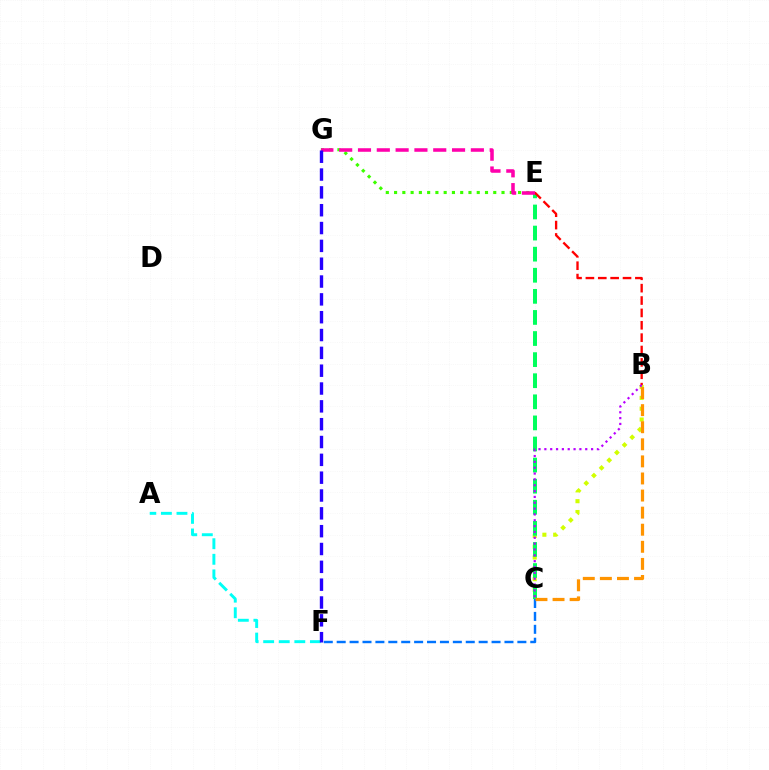{('B', 'C'): [{'color': '#d1ff00', 'line_style': 'dotted', 'thickness': 2.94}, {'color': '#b900ff', 'line_style': 'dotted', 'thickness': 1.59}, {'color': '#ff9400', 'line_style': 'dashed', 'thickness': 2.32}], ('C', 'E'): [{'color': '#00ff5c', 'line_style': 'dashed', 'thickness': 2.87}], ('C', 'F'): [{'color': '#0074ff', 'line_style': 'dashed', 'thickness': 1.75}], ('A', 'F'): [{'color': '#00fff6', 'line_style': 'dashed', 'thickness': 2.12}], ('B', 'E'): [{'color': '#ff0000', 'line_style': 'dashed', 'thickness': 1.68}], ('E', 'G'): [{'color': '#3dff00', 'line_style': 'dotted', 'thickness': 2.25}, {'color': '#ff00ac', 'line_style': 'dashed', 'thickness': 2.56}], ('F', 'G'): [{'color': '#2500ff', 'line_style': 'dashed', 'thickness': 2.42}]}